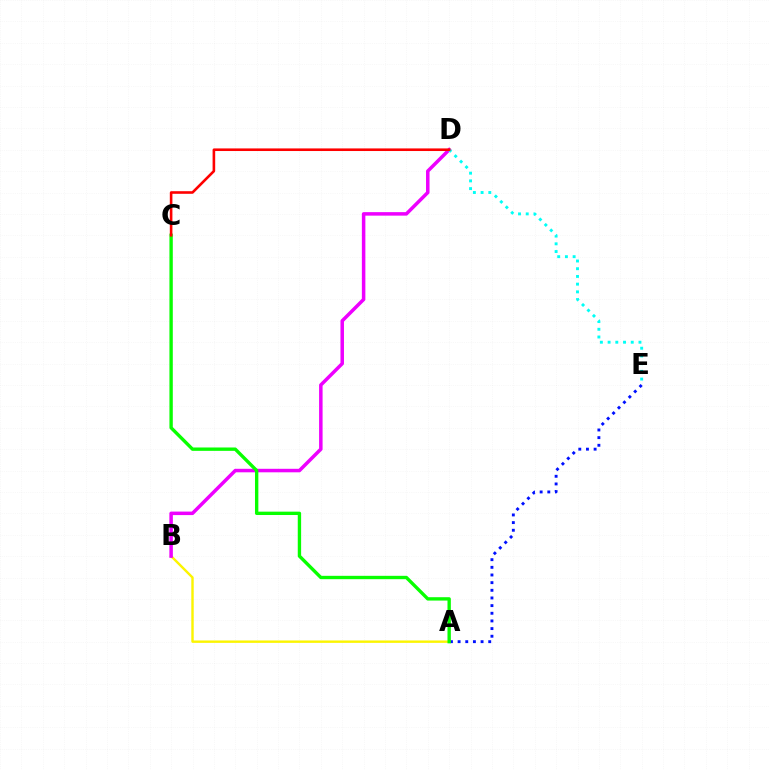{('A', 'E'): [{'color': '#0010ff', 'line_style': 'dotted', 'thickness': 2.08}], ('A', 'B'): [{'color': '#fcf500', 'line_style': 'solid', 'thickness': 1.73}], ('B', 'D'): [{'color': '#ee00ff', 'line_style': 'solid', 'thickness': 2.52}], ('D', 'E'): [{'color': '#00fff6', 'line_style': 'dotted', 'thickness': 2.1}], ('A', 'C'): [{'color': '#08ff00', 'line_style': 'solid', 'thickness': 2.42}], ('C', 'D'): [{'color': '#ff0000', 'line_style': 'solid', 'thickness': 1.88}]}